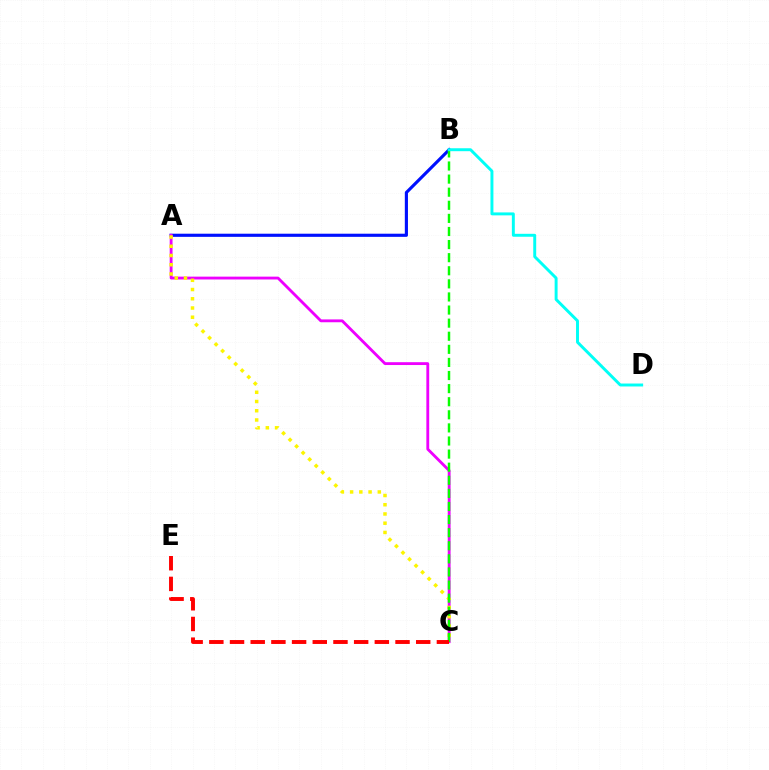{('A', 'B'): [{'color': '#0010ff', 'line_style': 'solid', 'thickness': 2.26}], ('A', 'C'): [{'color': '#ee00ff', 'line_style': 'solid', 'thickness': 2.04}, {'color': '#fcf500', 'line_style': 'dotted', 'thickness': 2.51}], ('B', 'C'): [{'color': '#08ff00', 'line_style': 'dashed', 'thickness': 1.78}], ('B', 'D'): [{'color': '#00fff6', 'line_style': 'solid', 'thickness': 2.12}], ('C', 'E'): [{'color': '#ff0000', 'line_style': 'dashed', 'thickness': 2.81}]}